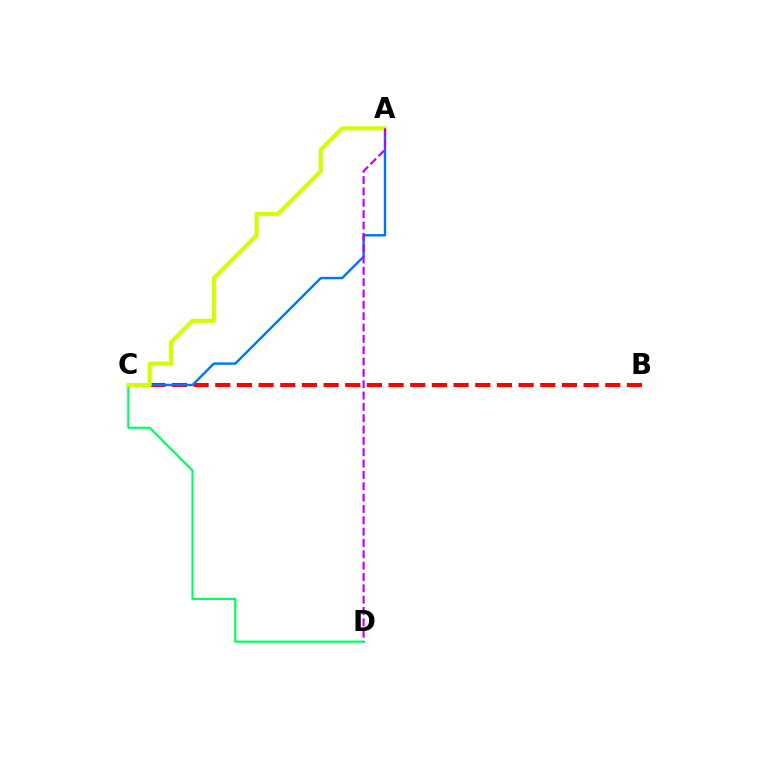{('C', 'D'): [{'color': '#00ff5c', 'line_style': 'solid', 'thickness': 1.57}], ('B', 'C'): [{'color': '#ff0000', 'line_style': 'dashed', 'thickness': 2.94}], ('A', 'C'): [{'color': '#0074ff', 'line_style': 'solid', 'thickness': 1.73}, {'color': '#d1ff00', 'line_style': 'solid', 'thickness': 2.94}], ('A', 'D'): [{'color': '#b900ff', 'line_style': 'dashed', 'thickness': 1.54}]}